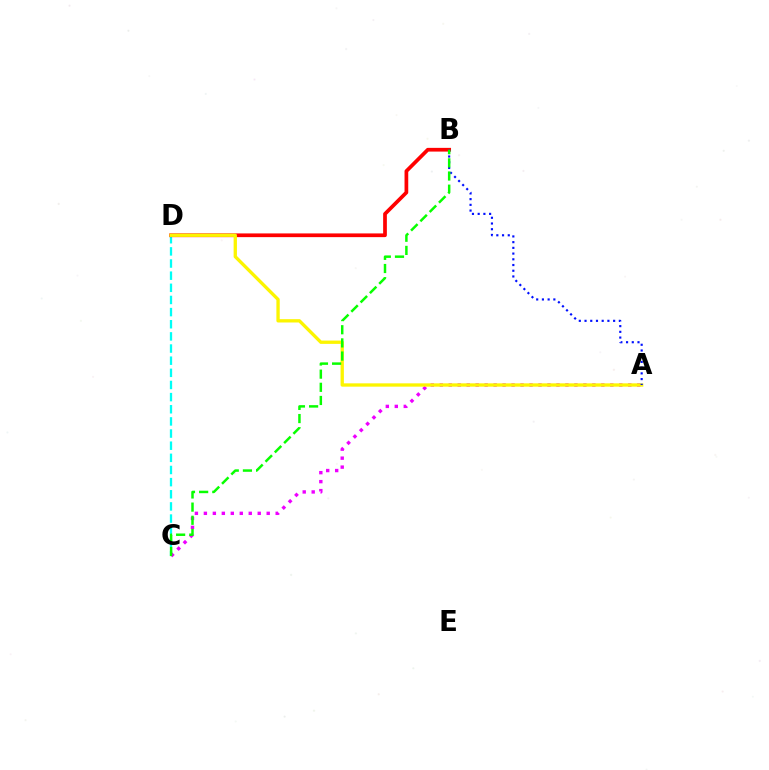{('C', 'D'): [{'color': '#00fff6', 'line_style': 'dashed', 'thickness': 1.65}], ('B', 'D'): [{'color': '#ff0000', 'line_style': 'solid', 'thickness': 2.68}], ('A', 'C'): [{'color': '#ee00ff', 'line_style': 'dotted', 'thickness': 2.44}], ('A', 'D'): [{'color': '#fcf500', 'line_style': 'solid', 'thickness': 2.39}], ('A', 'B'): [{'color': '#0010ff', 'line_style': 'dotted', 'thickness': 1.55}], ('B', 'C'): [{'color': '#08ff00', 'line_style': 'dashed', 'thickness': 1.79}]}